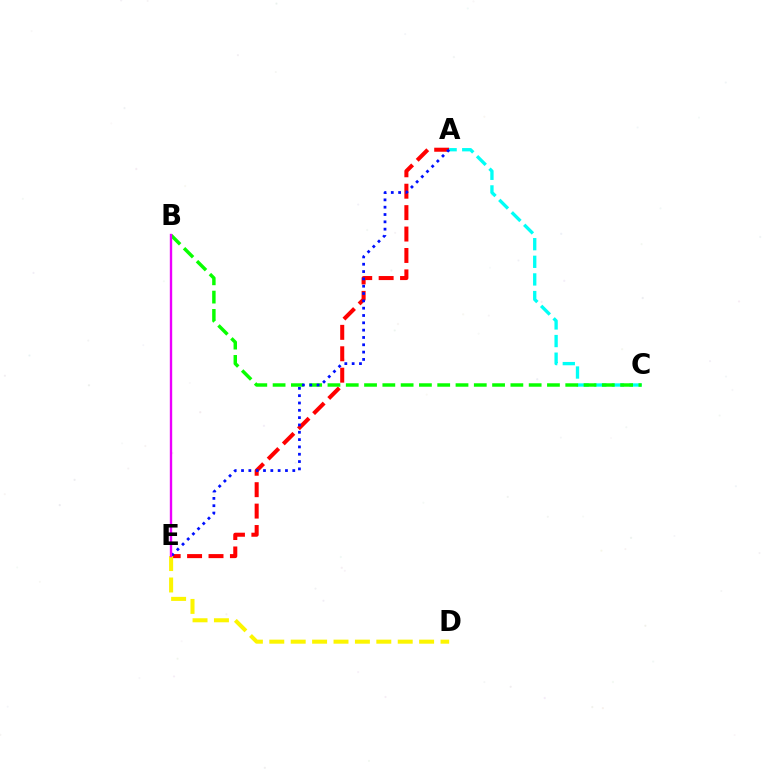{('A', 'E'): [{'color': '#ff0000', 'line_style': 'dashed', 'thickness': 2.91}, {'color': '#0010ff', 'line_style': 'dotted', 'thickness': 1.99}], ('A', 'C'): [{'color': '#00fff6', 'line_style': 'dashed', 'thickness': 2.39}], ('B', 'C'): [{'color': '#08ff00', 'line_style': 'dashed', 'thickness': 2.48}], ('D', 'E'): [{'color': '#fcf500', 'line_style': 'dashed', 'thickness': 2.91}], ('B', 'E'): [{'color': '#ee00ff', 'line_style': 'solid', 'thickness': 1.71}]}